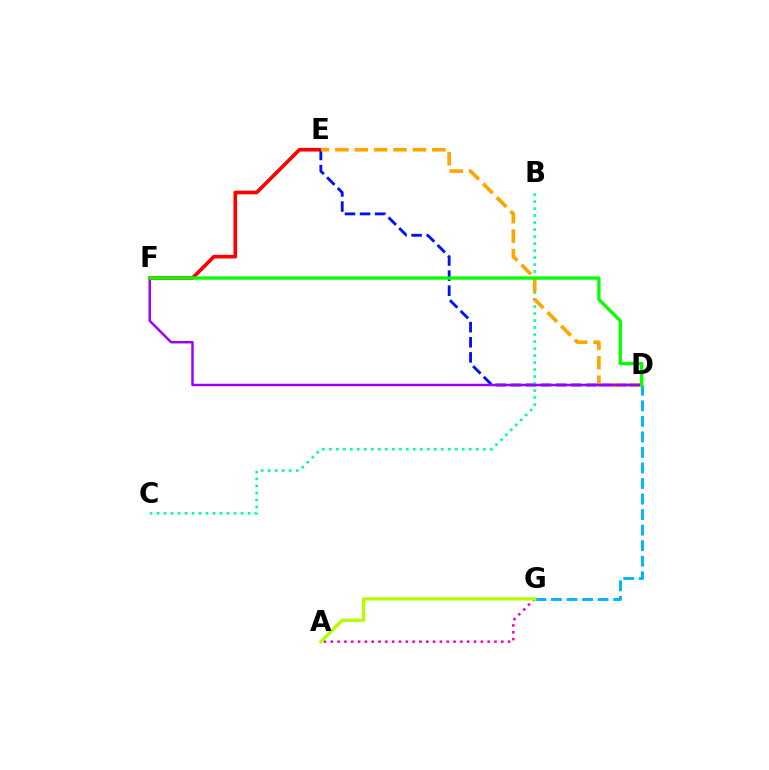{('D', 'G'): [{'color': '#00b5ff', 'line_style': 'dashed', 'thickness': 2.11}], ('E', 'F'): [{'color': '#ff0000', 'line_style': 'solid', 'thickness': 2.64}], ('D', 'E'): [{'color': '#0010ff', 'line_style': 'dashed', 'thickness': 2.05}, {'color': '#ffa500', 'line_style': 'dashed', 'thickness': 2.64}], ('B', 'C'): [{'color': '#00ff9d', 'line_style': 'dotted', 'thickness': 1.9}], ('A', 'G'): [{'color': '#ff00bd', 'line_style': 'dotted', 'thickness': 1.85}, {'color': '#b3ff00', 'line_style': 'solid', 'thickness': 2.4}], ('D', 'F'): [{'color': '#9b00ff', 'line_style': 'solid', 'thickness': 1.77}, {'color': '#08ff00', 'line_style': 'solid', 'thickness': 2.4}]}